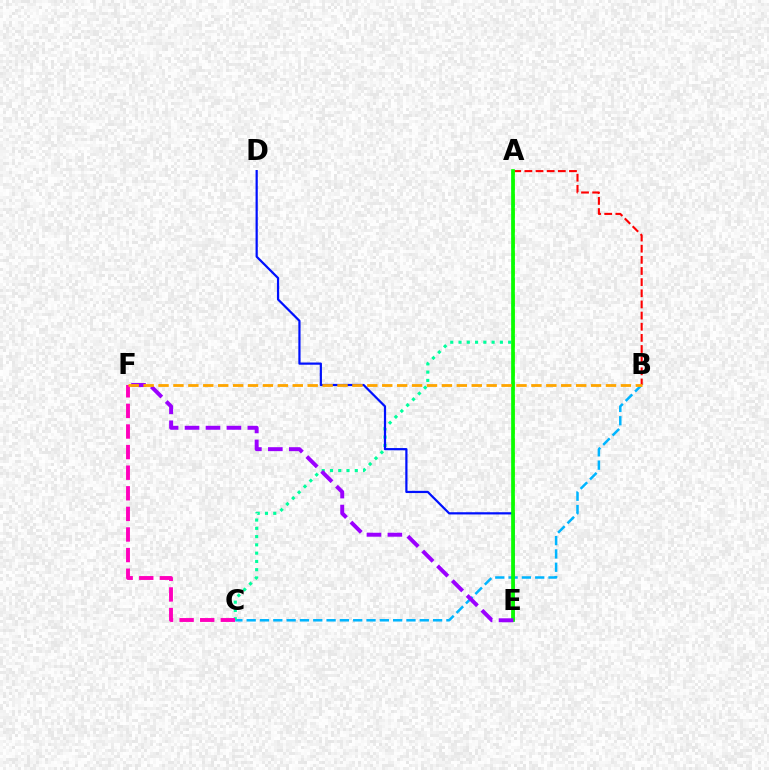{('B', 'C'): [{'color': '#00b5ff', 'line_style': 'dashed', 'thickness': 1.81}], ('A', 'C'): [{'color': '#00ff9d', 'line_style': 'dotted', 'thickness': 2.25}], ('C', 'F'): [{'color': '#ff00bd', 'line_style': 'dashed', 'thickness': 2.8}], ('A', 'B'): [{'color': '#ff0000', 'line_style': 'dashed', 'thickness': 1.51}], ('A', 'E'): [{'color': '#b3ff00', 'line_style': 'dashed', 'thickness': 1.95}, {'color': '#08ff00', 'line_style': 'solid', 'thickness': 2.65}], ('D', 'E'): [{'color': '#0010ff', 'line_style': 'solid', 'thickness': 1.6}], ('E', 'F'): [{'color': '#9b00ff', 'line_style': 'dashed', 'thickness': 2.84}], ('B', 'F'): [{'color': '#ffa500', 'line_style': 'dashed', 'thickness': 2.03}]}